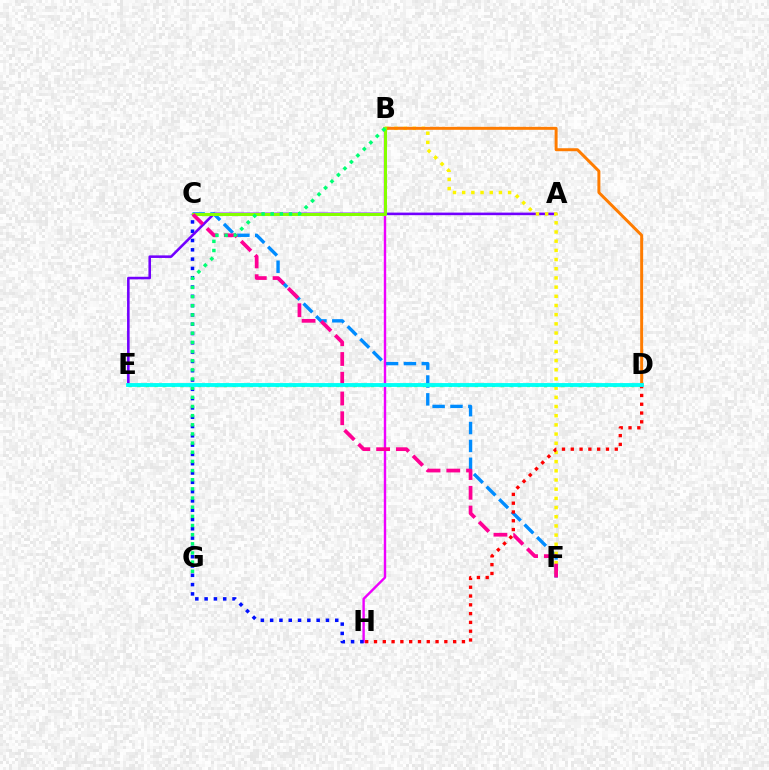{('D', 'E'): [{'color': '#08ff00', 'line_style': 'dotted', 'thickness': 2.35}, {'color': '#00fff6', 'line_style': 'solid', 'thickness': 2.77}], ('C', 'F'): [{'color': '#008cff', 'line_style': 'dashed', 'thickness': 2.43}, {'color': '#ff0094', 'line_style': 'dashed', 'thickness': 2.68}], ('B', 'H'): [{'color': '#ee00ff', 'line_style': 'solid', 'thickness': 1.73}], ('C', 'H'): [{'color': '#0010ff', 'line_style': 'dotted', 'thickness': 2.53}], ('A', 'E'): [{'color': '#7200ff', 'line_style': 'solid', 'thickness': 1.85}], ('B', 'F'): [{'color': '#fcf500', 'line_style': 'dotted', 'thickness': 2.5}], ('B', 'D'): [{'color': '#ff7c00', 'line_style': 'solid', 'thickness': 2.14}], ('B', 'C'): [{'color': '#84ff00', 'line_style': 'solid', 'thickness': 2.21}], ('D', 'H'): [{'color': '#ff0000', 'line_style': 'dotted', 'thickness': 2.39}], ('B', 'G'): [{'color': '#00ff74', 'line_style': 'dotted', 'thickness': 2.49}]}